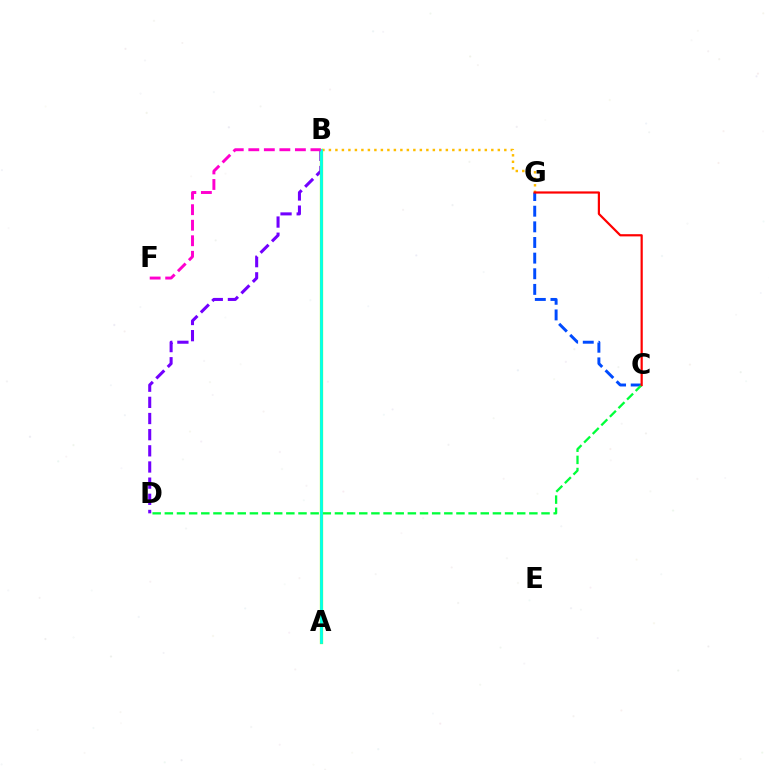{('C', 'G'): [{'color': '#004bff', 'line_style': 'dashed', 'thickness': 2.12}, {'color': '#ff0000', 'line_style': 'solid', 'thickness': 1.59}], ('C', 'D'): [{'color': '#00ff39', 'line_style': 'dashed', 'thickness': 1.65}], ('B', 'D'): [{'color': '#7200ff', 'line_style': 'dashed', 'thickness': 2.19}], ('A', 'B'): [{'color': '#84ff00', 'line_style': 'solid', 'thickness': 2.34}, {'color': '#00fff6', 'line_style': 'solid', 'thickness': 1.92}], ('B', 'G'): [{'color': '#ffbd00', 'line_style': 'dotted', 'thickness': 1.77}], ('B', 'F'): [{'color': '#ff00cf', 'line_style': 'dashed', 'thickness': 2.11}]}